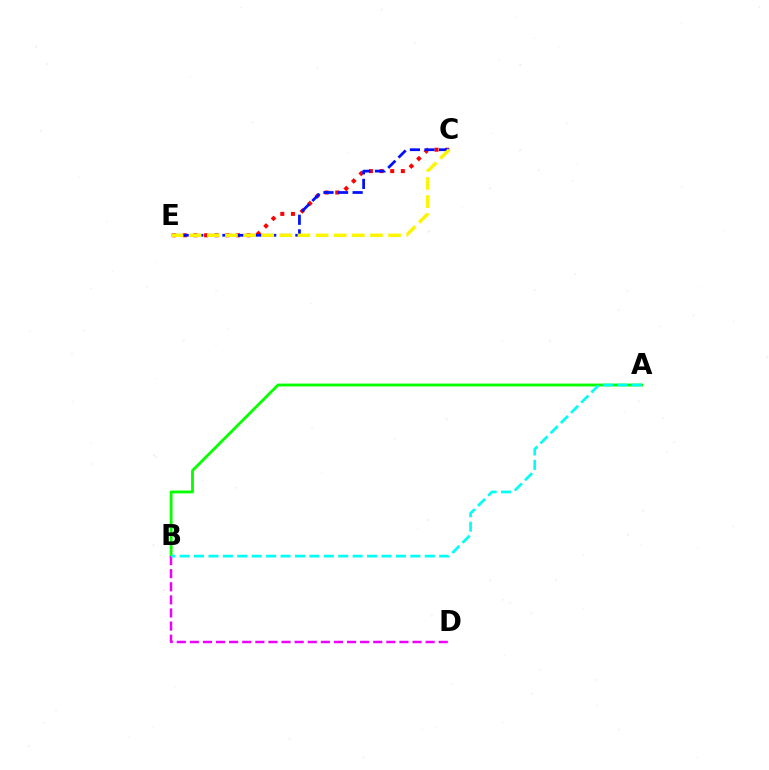{('A', 'B'): [{'color': '#08ff00', 'line_style': 'solid', 'thickness': 2.05}, {'color': '#00fff6', 'line_style': 'dashed', 'thickness': 1.96}], ('B', 'D'): [{'color': '#ee00ff', 'line_style': 'dashed', 'thickness': 1.78}], ('C', 'E'): [{'color': '#ff0000', 'line_style': 'dotted', 'thickness': 2.89}, {'color': '#0010ff', 'line_style': 'dashed', 'thickness': 1.98}, {'color': '#fcf500', 'line_style': 'dashed', 'thickness': 2.46}]}